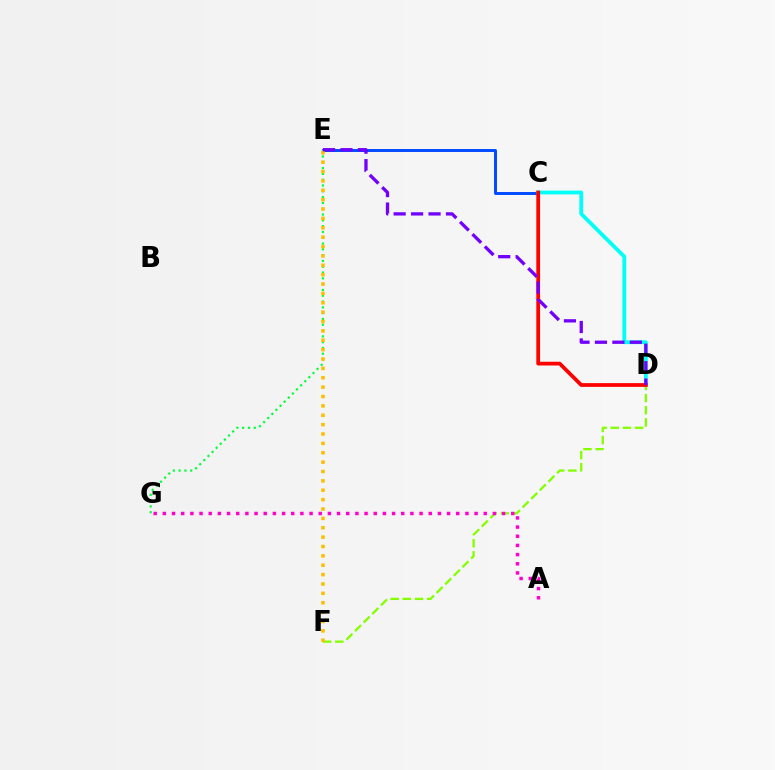{('C', 'E'): [{'color': '#004bff', 'line_style': 'solid', 'thickness': 2.12}], ('E', 'G'): [{'color': '#00ff39', 'line_style': 'dotted', 'thickness': 1.58}], ('C', 'D'): [{'color': '#00fff6', 'line_style': 'solid', 'thickness': 2.73}, {'color': '#ff0000', 'line_style': 'solid', 'thickness': 2.7}], ('D', 'F'): [{'color': '#84ff00', 'line_style': 'dashed', 'thickness': 1.65}], ('A', 'G'): [{'color': '#ff00cf', 'line_style': 'dotted', 'thickness': 2.49}], ('E', 'F'): [{'color': '#ffbd00', 'line_style': 'dotted', 'thickness': 2.55}], ('D', 'E'): [{'color': '#7200ff', 'line_style': 'dashed', 'thickness': 2.37}]}